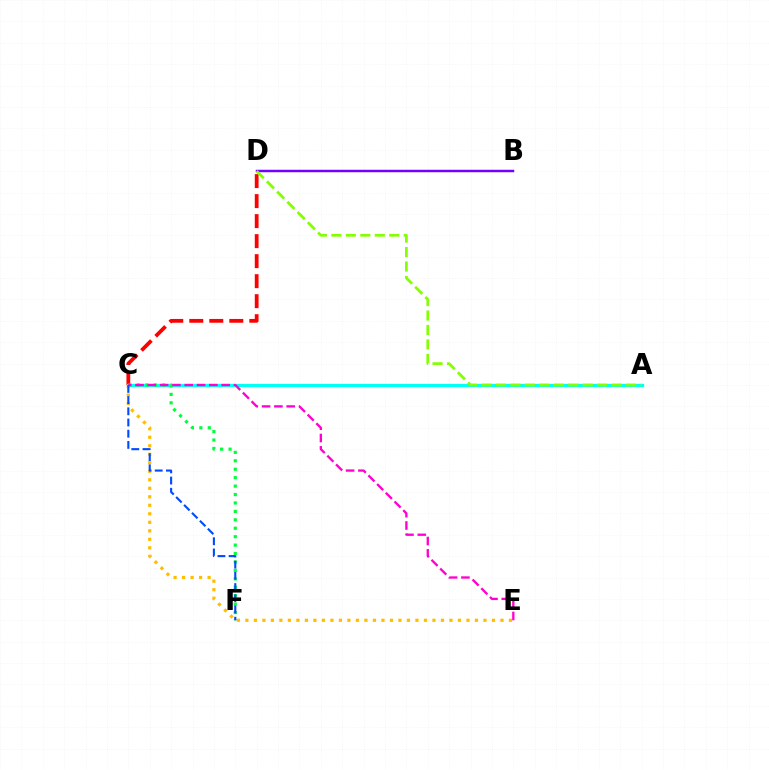{('C', 'D'): [{'color': '#ff0000', 'line_style': 'dashed', 'thickness': 2.72}], ('A', 'C'): [{'color': '#00fff6', 'line_style': 'solid', 'thickness': 2.35}], ('C', 'F'): [{'color': '#00ff39', 'line_style': 'dotted', 'thickness': 2.29}, {'color': '#004bff', 'line_style': 'dashed', 'thickness': 1.52}], ('C', 'E'): [{'color': '#ffbd00', 'line_style': 'dotted', 'thickness': 2.31}, {'color': '#ff00cf', 'line_style': 'dashed', 'thickness': 1.67}], ('B', 'D'): [{'color': '#7200ff', 'line_style': 'solid', 'thickness': 1.77}], ('A', 'D'): [{'color': '#84ff00', 'line_style': 'dashed', 'thickness': 1.96}]}